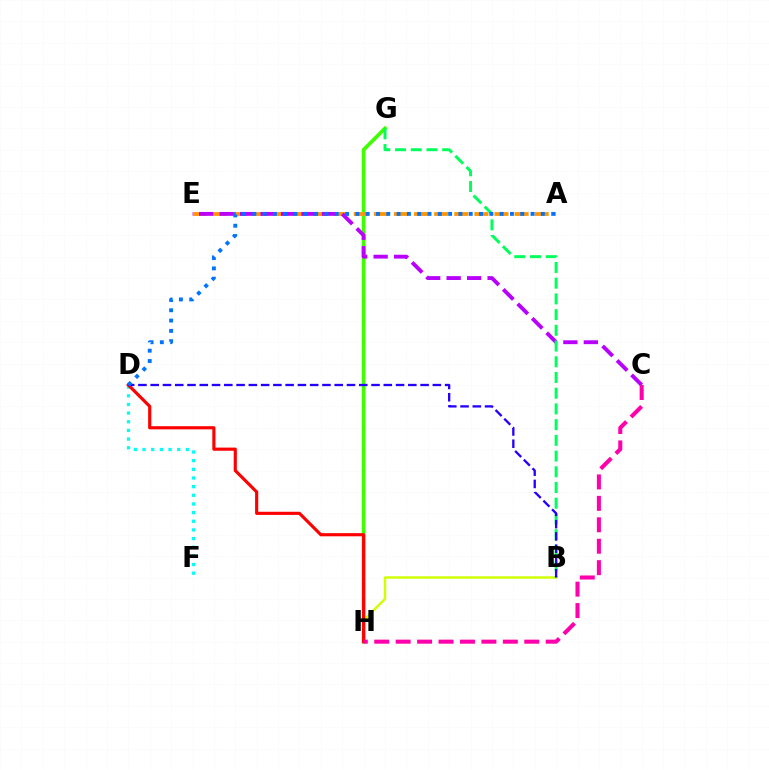{('G', 'H'): [{'color': '#3dff00', 'line_style': 'solid', 'thickness': 2.66}], ('B', 'H'): [{'color': '#d1ff00', 'line_style': 'solid', 'thickness': 1.76}], ('A', 'E'): [{'color': '#ff9400', 'line_style': 'dashed', 'thickness': 2.73}], ('C', 'E'): [{'color': '#b900ff', 'line_style': 'dashed', 'thickness': 2.78}], ('B', 'G'): [{'color': '#00ff5c', 'line_style': 'dashed', 'thickness': 2.14}], ('D', 'F'): [{'color': '#00fff6', 'line_style': 'dotted', 'thickness': 2.35}], ('D', 'H'): [{'color': '#ff0000', 'line_style': 'solid', 'thickness': 2.27}], ('B', 'D'): [{'color': '#2500ff', 'line_style': 'dashed', 'thickness': 1.67}], ('C', 'H'): [{'color': '#ff00ac', 'line_style': 'dashed', 'thickness': 2.91}], ('A', 'D'): [{'color': '#0074ff', 'line_style': 'dotted', 'thickness': 2.8}]}